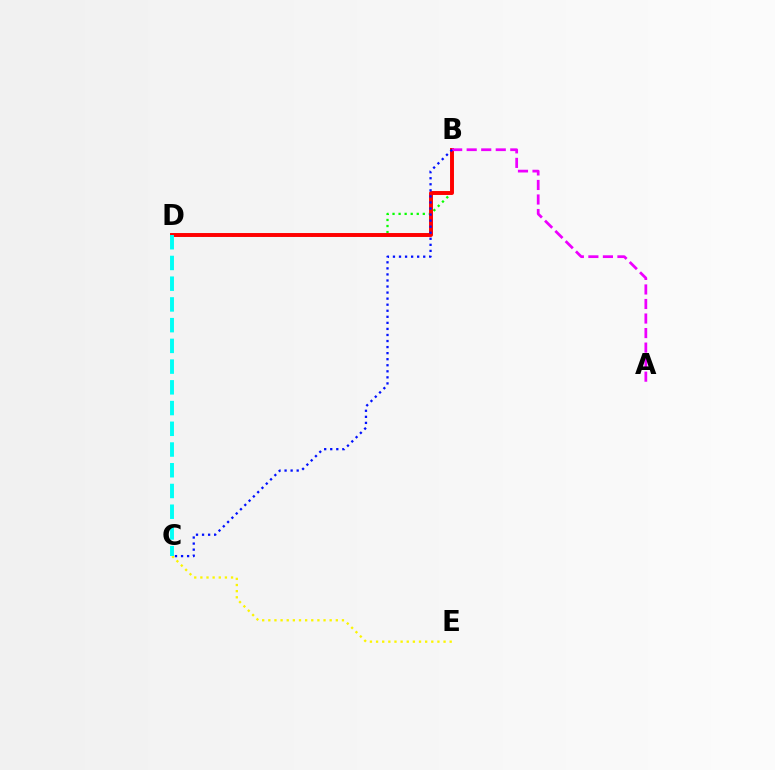{('B', 'D'): [{'color': '#08ff00', 'line_style': 'dotted', 'thickness': 1.65}, {'color': '#ff0000', 'line_style': 'solid', 'thickness': 2.83}], ('C', 'E'): [{'color': '#fcf500', 'line_style': 'dotted', 'thickness': 1.67}], ('C', 'D'): [{'color': '#00fff6', 'line_style': 'dashed', 'thickness': 2.82}], ('A', 'B'): [{'color': '#ee00ff', 'line_style': 'dashed', 'thickness': 1.97}], ('B', 'C'): [{'color': '#0010ff', 'line_style': 'dotted', 'thickness': 1.64}]}